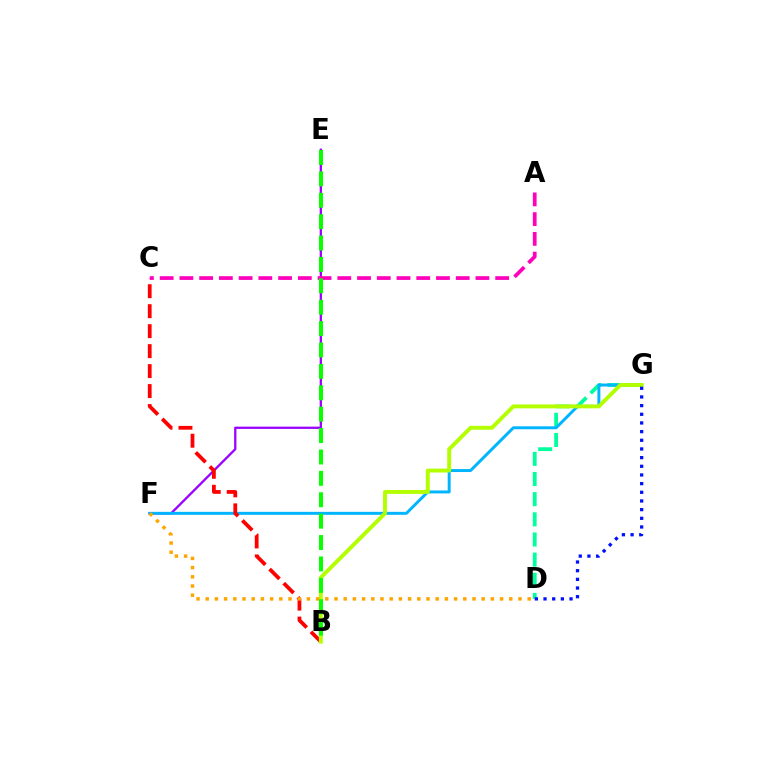{('E', 'F'): [{'color': '#9b00ff', 'line_style': 'solid', 'thickness': 1.64}], ('D', 'G'): [{'color': '#00ff9d', 'line_style': 'dashed', 'thickness': 2.74}, {'color': '#0010ff', 'line_style': 'dotted', 'thickness': 2.36}], ('F', 'G'): [{'color': '#00b5ff', 'line_style': 'solid', 'thickness': 2.13}], ('B', 'C'): [{'color': '#ff0000', 'line_style': 'dashed', 'thickness': 2.71}], ('B', 'G'): [{'color': '#b3ff00', 'line_style': 'solid', 'thickness': 2.81}], ('D', 'F'): [{'color': '#ffa500', 'line_style': 'dotted', 'thickness': 2.5}], ('A', 'C'): [{'color': '#ff00bd', 'line_style': 'dashed', 'thickness': 2.68}], ('B', 'E'): [{'color': '#08ff00', 'line_style': 'dashed', 'thickness': 2.91}]}